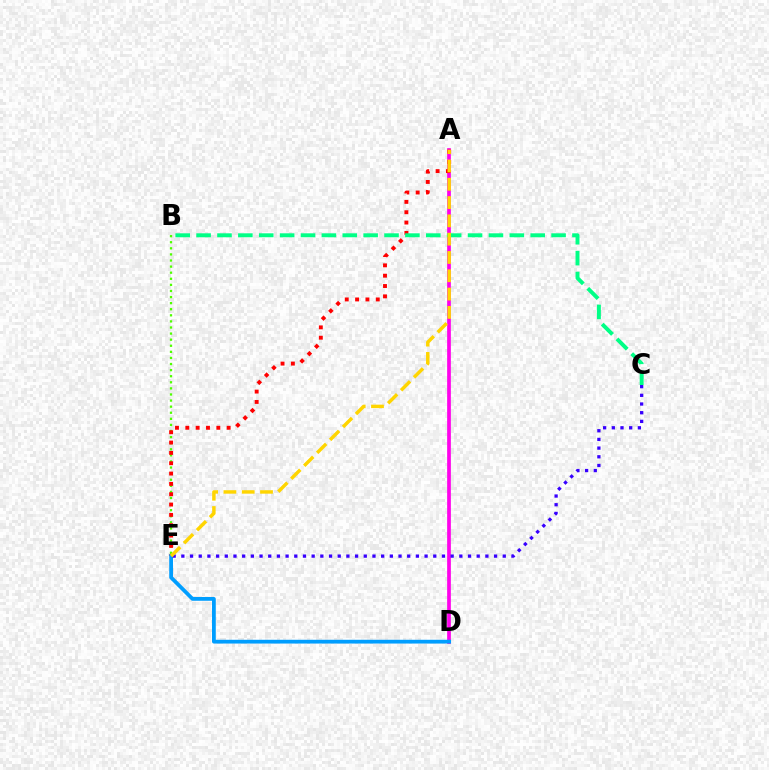{('A', 'D'): [{'color': '#ff00ed', 'line_style': 'solid', 'thickness': 2.66}], ('B', 'E'): [{'color': '#4fff00', 'line_style': 'dotted', 'thickness': 1.65}], ('A', 'E'): [{'color': '#ff0000', 'line_style': 'dotted', 'thickness': 2.81}, {'color': '#ffd500', 'line_style': 'dashed', 'thickness': 2.49}], ('D', 'E'): [{'color': '#009eff', 'line_style': 'solid', 'thickness': 2.72}], ('B', 'C'): [{'color': '#00ff86', 'line_style': 'dashed', 'thickness': 2.84}], ('C', 'E'): [{'color': '#3700ff', 'line_style': 'dotted', 'thickness': 2.36}]}